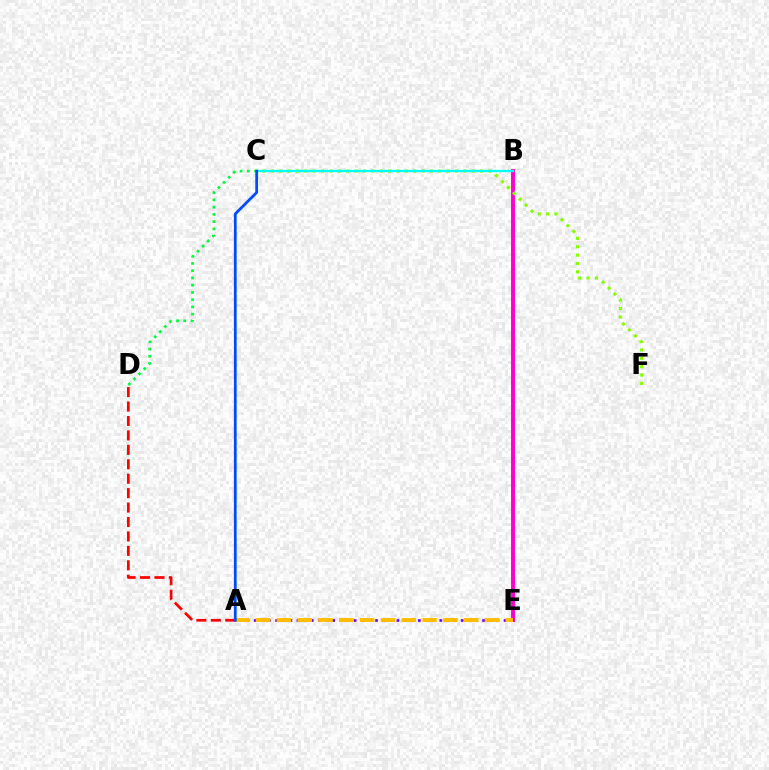{('B', 'E'): [{'color': '#ff00cf', 'line_style': 'solid', 'thickness': 2.83}], ('C', 'F'): [{'color': '#84ff00', 'line_style': 'dotted', 'thickness': 2.27}], ('C', 'D'): [{'color': '#00ff39', 'line_style': 'dotted', 'thickness': 1.97}], ('A', 'E'): [{'color': '#7200ff', 'line_style': 'dotted', 'thickness': 1.94}, {'color': '#ffbd00', 'line_style': 'dashed', 'thickness': 2.83}], ('A', 'D'): [{'color': '#ff0000', 'line_style': 'dashed', 'thickness': 1.96}], ('B', 'C'): [{'color': '#00fff6', 'line_style': 'solid', 'thickness': 1.65}], ('A', 'C'): [{'color': '#004bff', 'line_style': 'solid', 'thickness': 2.0}]}